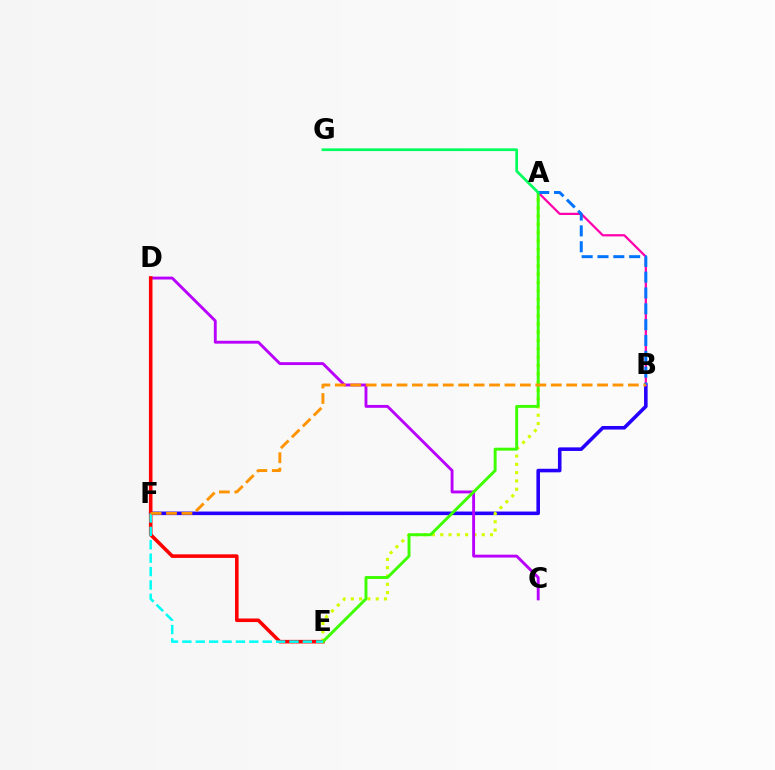{('B', 'F'): [{'color': '#2500ff', 'line_style': 'solid', 'thickness': 2.58}, {'color': '#ff9400', 'line_style': 'dashed', 'thickness': 2.1}], ('A', 'E'): [{'color': '#d1ff00', 'line_style': 'dotted', 'thickness': 2.25}, {'color': '#3dff00', 'line_style': 'solid', 'thickness': 2.1}], ('C', 'D'): [{'color': '#b900ff', 'line_style': 'solid', 'thickness': 2.07}], ('D', 'E'): [{'color': '#ff0000', 'line_style': 'solid', 'thickness': 2.57}], ('A', 'B'): [{'color': '#ff00ac', 'line_style': 'solid', 'thickness': 1.62}, {'color': '#0074ff', 'line_style': 'dashed', 'thickness': 2.15}], ('E', 'F'): [{'color': '#00fff6', 'line_style': 'dashed', 'thickness': 1.82}], ('A', 'G'): [{'color': '#00ff5c', 'line_style': 'solid', 'thickness': 1.95}]}